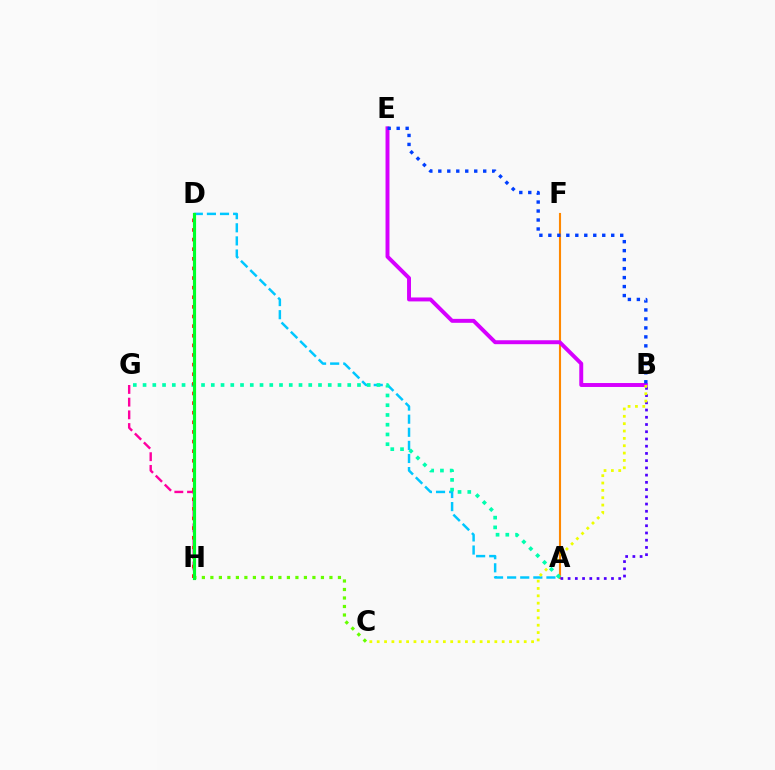{('A', 'F'): [{'color': '#ff8800', 'line_style': 'solid', 'thickness': 1.52}], ('A', 'D'): [{'color': '#00c7ff', 'line_style': 'dashed', 'thickness': 1.78}], ('A', 'B'): [{'color': '#4f00ff', 'line_style': 'dotted', 'thickness': 1.96}], ('B', 'E'): [{'color': '#d600ff', 'line_style': 'solid', 'thickness': 2.84}, {'color': '#003fff', 'line_style': 'dotted', 'thickness': 2.44}], ('A', 'G'): [{'color': '#00ffaf', 'line_style': 'dotted', 'thickness': 2.65}], ('G', 'H'): [{'color': '#ff00a0', 'line_style': 'dashed', 'thickness': 1.73}], ('C', 'H'): [{'color': '#66ff00', 'line_style': 'dotted', 'thickness': 2.31}], ('D', 'H'): [{'color': '#ff0000', 'line_style': 'dotted', 'thickness': 2.61}, {'color': '#00ff27', 'line_style': 'solid', 'thickness': 2.28}], ('B', 'C'): [{'color': '#eeff00', 'line_style': 'dotted', 'thickness': 2.0}]}